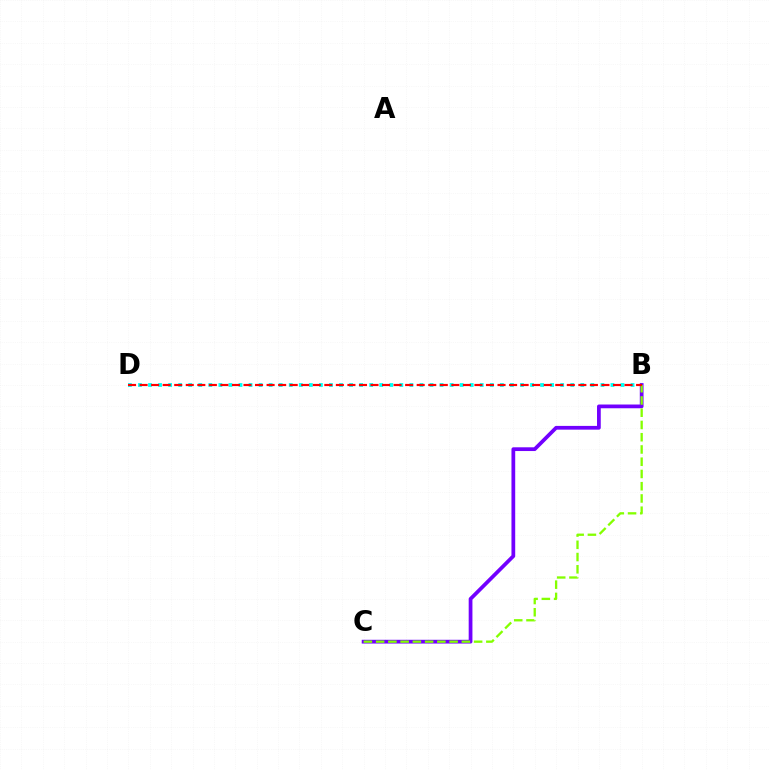{('B', 'D'): [{'color': '#00fff6', 'line_style': 'dotted', 'thickness': 2.73}, {'color': '#ff0000', 'line_style': 'dashed', 'thickness': 1.57}], ('B', 'C'): [{'color': '#7200ff', 'line_style': 'solid', 'thickness': 2.7}, {'color': '#84ff00', 'line_style': 'dashed', 'thickness': 1.66}]}